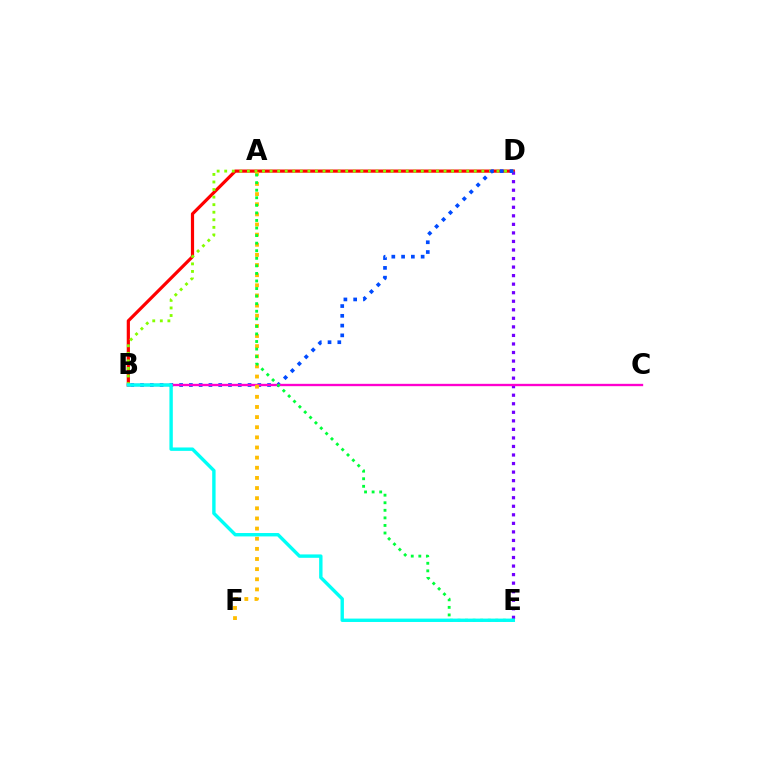{('B', 'D'): [{'color': '#ff0000', 'line_style': 'solid', 'thickness': 2.3}, {'color': '#84ff00', 'line_style': 'dotted', 'thickness': 2.05}, {'color': '#004bff', 'line_style': 'dotted', 'thickness': 2.66}], ('D', 'E'): [{'color': '#7200ff', 'line_style': 'dotted', 'thickness': 2.32}], ('B', 'C'): [{'color': '#ff00cf', 'line_style': 'solid', 'thickness': 1.68}], ('A', 'F'): [{'color': '#ffbd00', 'line_style': 'dotted', 'thickness': 2.75}], ('A', 'E'): [{'color': '#00ff39', 'line_style': 'dotted', 'thickness': 2.06}], ('B', 'E'): [{'color': '#00fff6', 'line_style': 'solid', 'thickness': 2.44}]}